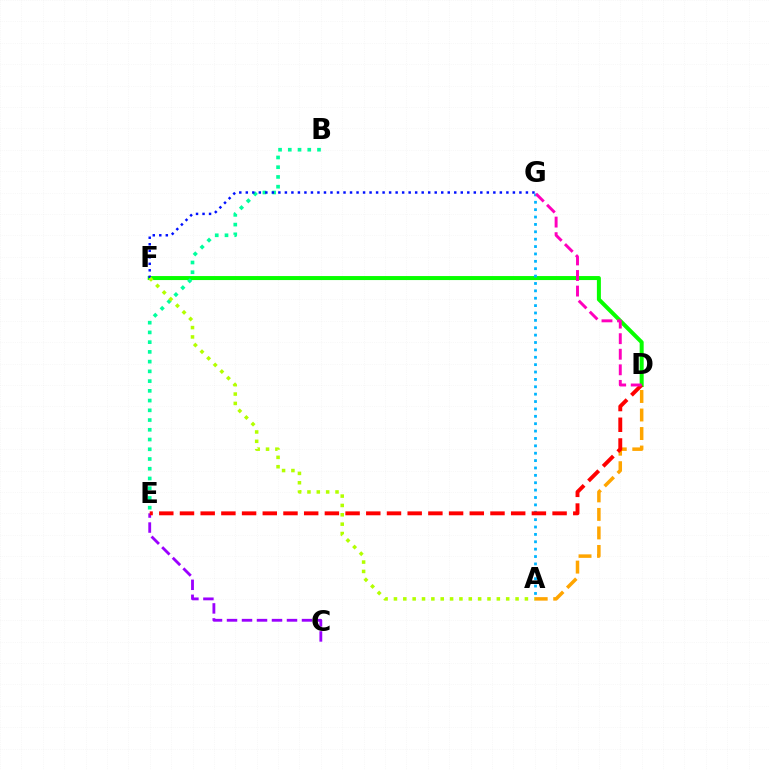{('D', 'F'): [{'color': '#08ff00', 'line_style': 'solid', 'thickness': 2.89}], ('C', 'E'): [{'color': '#9b00ff', 'line_style': 'dashed', 'thickness': 2.04}], ('B', 'E'): [{'color': '#00ff9d', 'line_style': 'dotted', 'thickness': 2.65}], ('F', 'G'): [{'color': '#0010ff', 'line_style': 'dotted', 'thickness': 1.77}], ('A', 'G'): [{'color': '#00b5ff', 'line_style': 'dotted', 'thickness': 2.01}], ('A', 'F'): [{'color': '#b3ff00', 'line_style': 'dotted', 'thickness': 2.54}], ('A', 'D'): [{'color': '#ffa500', 'line_style': 'dashed', 'thickness': 2.52}], ('D', 'E'): [{'color': '#ff0000', 'line_style': 'dashed', 'thickness': 2.81}], ('D', 'G'): [{'color': '#ff00bd', 'line_style': 'dashed', 'thickness': 2.12}]}